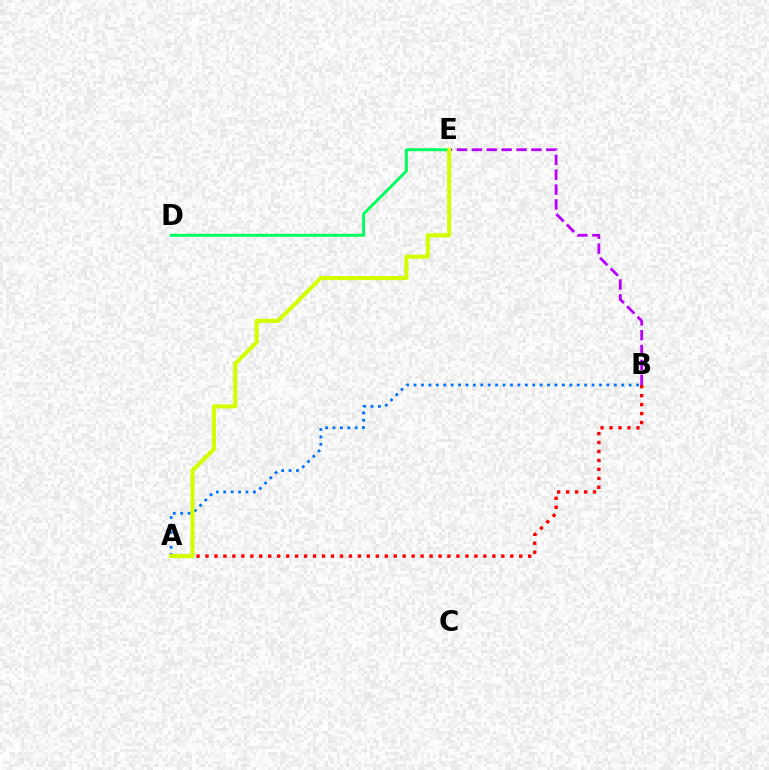{('A', 'B'): [{'color': '#0074ff', 'line_style': 'dotted', 'thickness': 2.02}, {'color': '#ff0000', 'line_style': 'dotted', 'thickness': 2.44}], ('D', 'E'): [{'color': '#00ff5c', 'line_style': 'solid', 'thickness': 2.1}], ('B', 'E'): [{'color': '#b900ff', 'line_style': 'dashed', 'thickness': 2.02}], ('A', 'E'): [{'color': '#d1ff00', 'line_style': 'solid', 'thickness': 2.93}]}